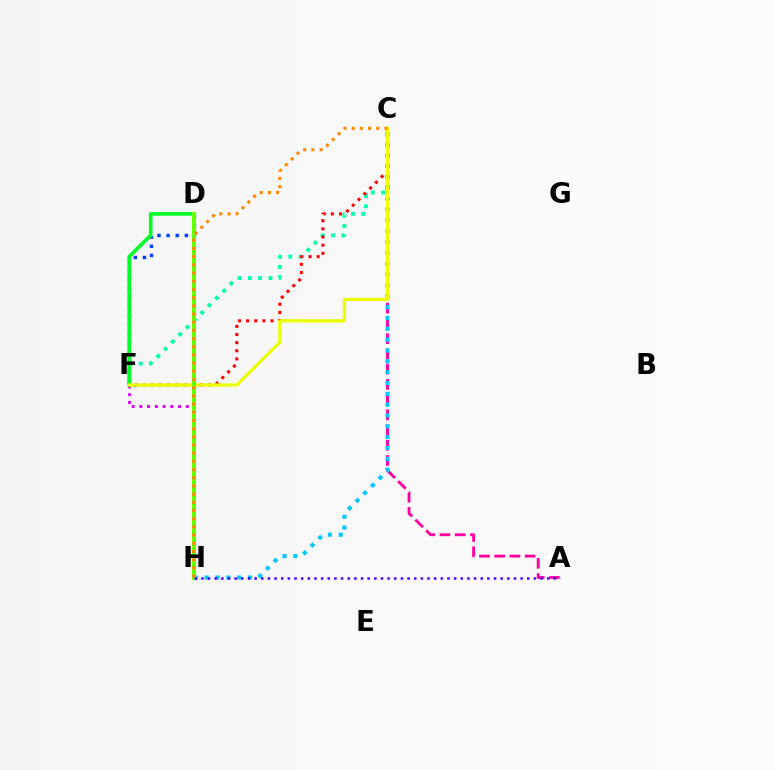{('C', 'F'): [{'color': '#00ffaf', 'line_style': 'dotted', 'thickness': 2.8}, {'color': '#ff0000', 'line_style': 'dotted', 'thickness': 2.21}, {'color': '#eeff00', 'line_style': 'solid', 'thickness': 2.36}], ('A', 'C'): [{'color': '#ff00a0', 'line_style': 'dashed', 'thickness': 2.07}], ('D', 'F'): [{'color': '#003fff', 'line_style': 'dotted', 'thickness': 2.48}, {'color': '#00ff27', 'line_style': 'solid', 'thickness': 2.61}], ('F', 'H'): [{'color': '#d600ff', 'line_style': 'dotted', 'thickness': 2.1}], ('C', 'H'): [{'color': '#00c7ff', 'line_style': 'dotted', 'thickness': 2.94}, {'color': '#ff8800', 'line_style': 'dotted', 'thickness': 2.23}], ('D', 'H'): [{'color': '#66ff00', 'line_style': 'solid', 'thickness': 2.96}], ('A', 'H'): [{'color': '#4f00ff', 'line_style': 'dotted', 'thickness': 1.81}]}